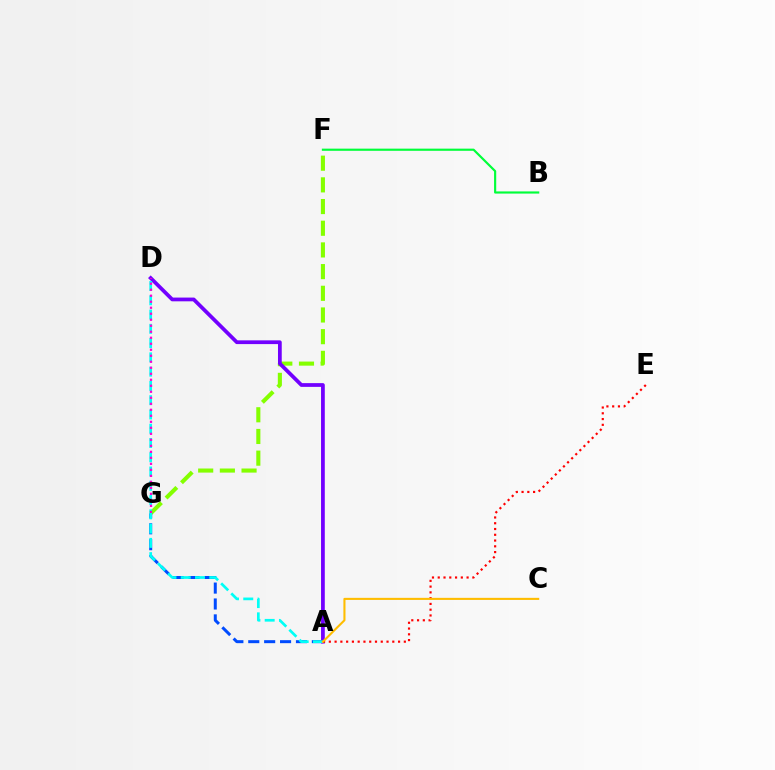{('F', 'G'): [{'color': '#84ff00', 'line_style': 'dashed', 'thickness': 2.95}], ('B', 'F'): [{'color': '#00ff39', 'line_style': 'solid', 'thickness': 1.56}], ('A', 'G'): [{'color': '#004bff', 'line_style': 'dashed', 'thickness': 2.16}], ('A', 'D'): [{'color': '#7200ff', 'line_style': 'solid', 'thickness': 2.7}, {'color': '#00fff6', 'line_style': 'dashed', 'thickness': 1.94}], ('D', 'G'): [{'color': '#ff00cf', 'line_style': 'dotted', 'thickness': 1.63}], ('A', 'E'): [{'color': '#ff0000', 'line_style': 'dotted', 'thickness': 1.57}], ('A', 'C'): [{'color': '#ffbd00', 'line_style': 'solid', 'thickness': 1.51}]}